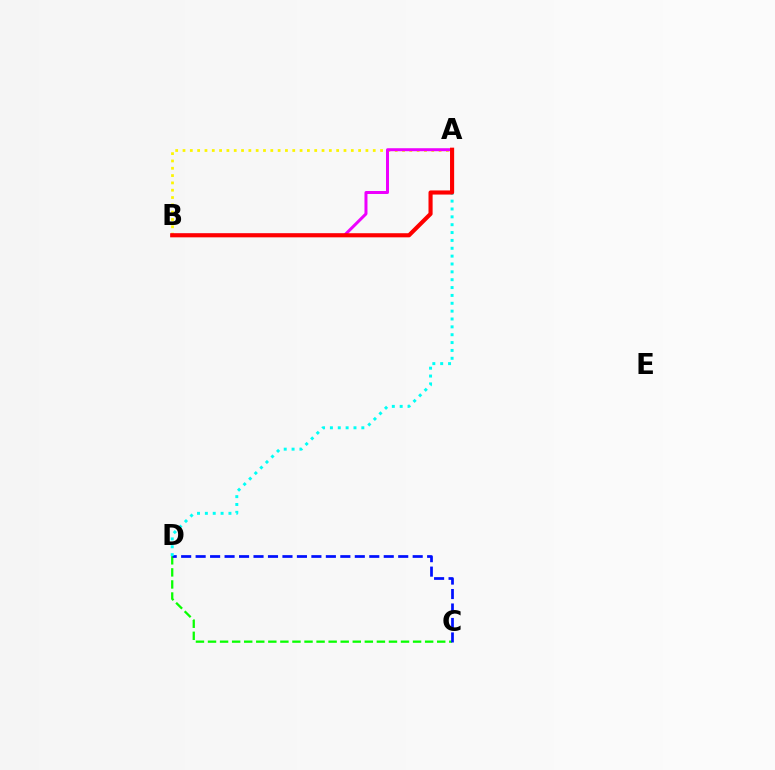{('C', 'D'): [{'color': '#08ff00', 'line_style': 'dashed', 'thickness': 1.64}, {'color': '#0010ff', 'line_style': 'dashed', 'thickness': 1.97}], ('A', 'B'): [{'color': '#fcf500', 'line_style': 'dotted', 'thickness': 1.99}, {'color': '#ee00ff', 'line_style': 'solid', 'thickness': 2.16}, {'color': '#ff0000', 'line_style': 'solid', 'thickness': 2.96}], ('A', 'D'): [{'color': '#00fff6', 'line_style': 'dotted', 'thickness': 2.14}]}